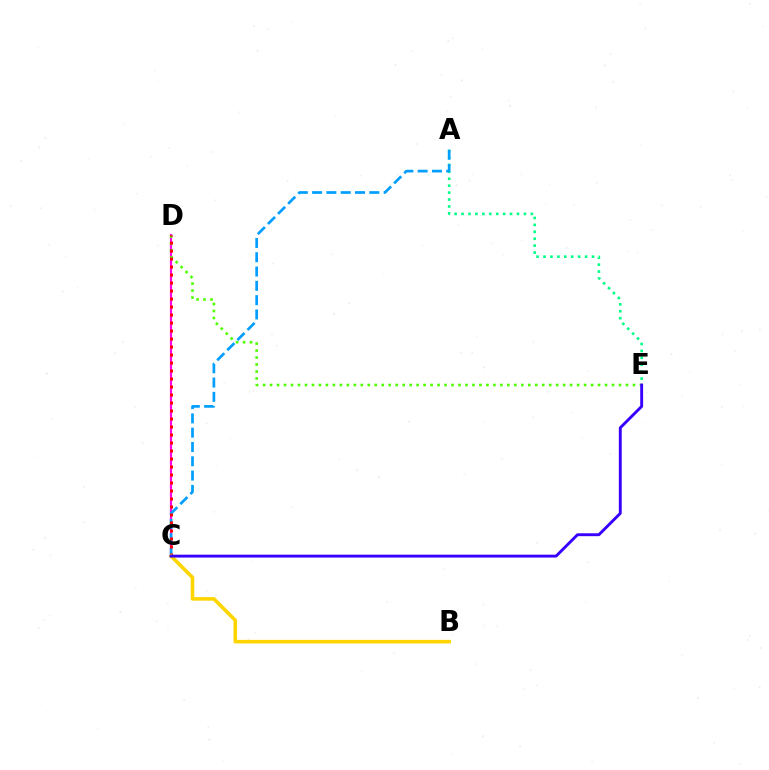{('C', 'D'): [{'color': '#ff00ed', 'line_style': 'solid', 'thickness': 1.56}, {'color': '#ff0000', 'line_style': 'dotted', 'thickness': 2.17}], ('A', 'E'): [{'color': '#00ff86', 'line_style': 'dotted', 'thickness': 1.88}], ('A', 'C'): [{'color': '#009eff', 'line_style': 'dashed', 'thickness': 1.94}], ('D', 'E'): [{'color': '#4fff00', 'line_style': 'dotted', 'thickness': 1.9}], ('B', 'C'): [{'color': '#ffd500', 'line_style': 'solid', 'thickness': 2.57}], ('C', 'E'): [{'color': '#3700ff', 'line_style': 'solid', 'thickness': 2.08}]}